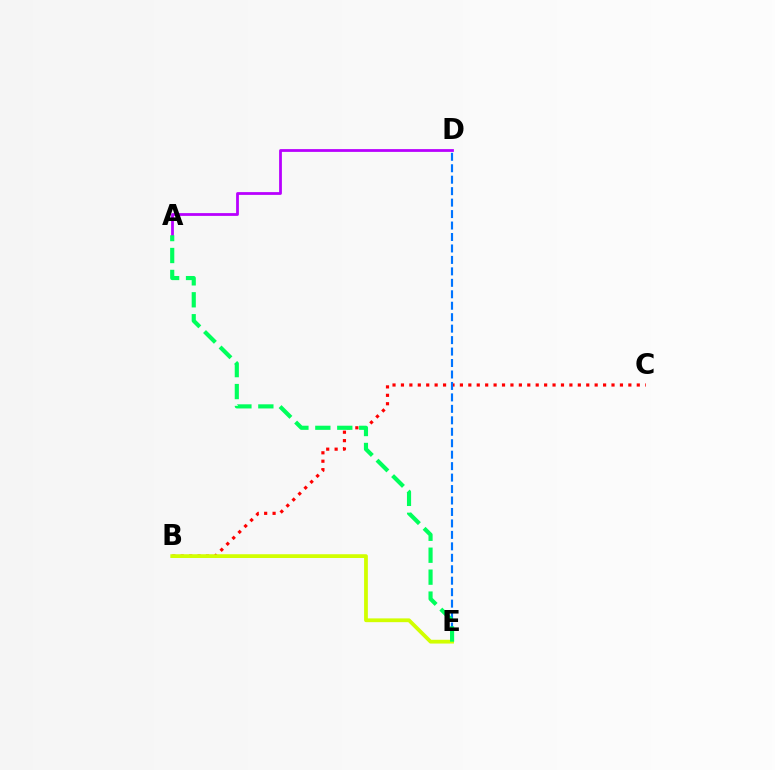{('B', 'C'): [{'color': '#ff0000', 'line_style': 'dotted', 'thickness': 2.29}], ('D', 'E'): [{'color': '#0074ff', 'line_style': 'dashed', 'thickness': 1.56}], ('A', 'D'): [{'color': '#b900ff', 'line_style': 'solid', 'thickness': 2.0}], ('B', 'E'): [{'color': '#d1ff00', 'line_style': 'solid', 'thickness': 2.71}], ('A', 'E'): [{'color': '#00ff5c', 'line_style': 'dashed', 'thickness': 2.98}]}